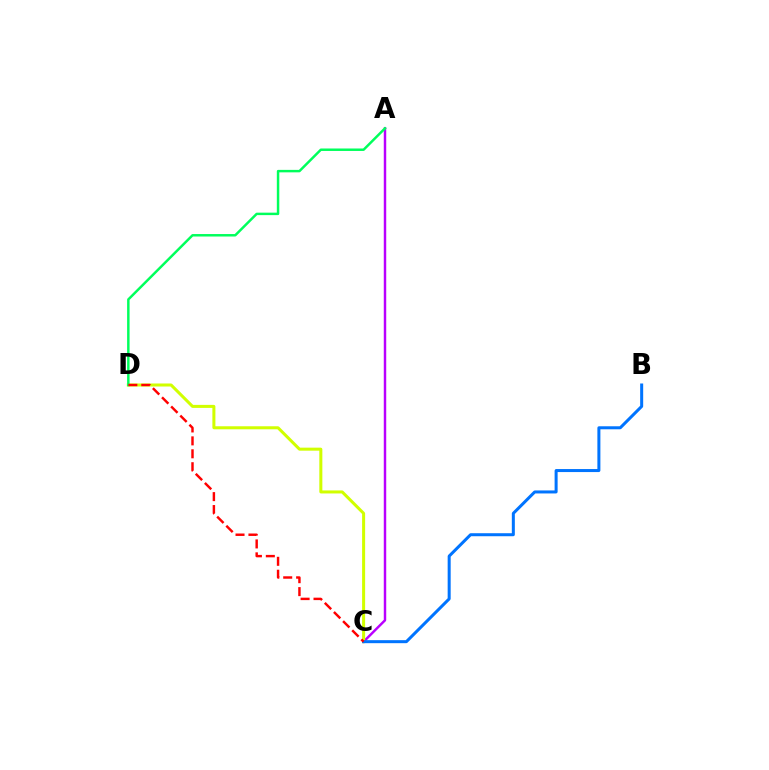{('A', 'C'): [{'color': '#b900ff', 'line_style': 'solid', 'thickness': 1.76}], ('C', 'D'): [{'color': '#d1ff00', 'line_style': 'solid', 'thickness': 2.18}, {'color': '#ff0000', 'line_style': 'dashed', 'thickness': 1.76}], ('A', 'D'): [{'color': '#00ff5c', 'line_style': 'solid', 'thickness': 1.78}], ('B', 'C'): [{'color': '#0074ff', 'line_style': 'solid', 'thickness': 2.17}]}